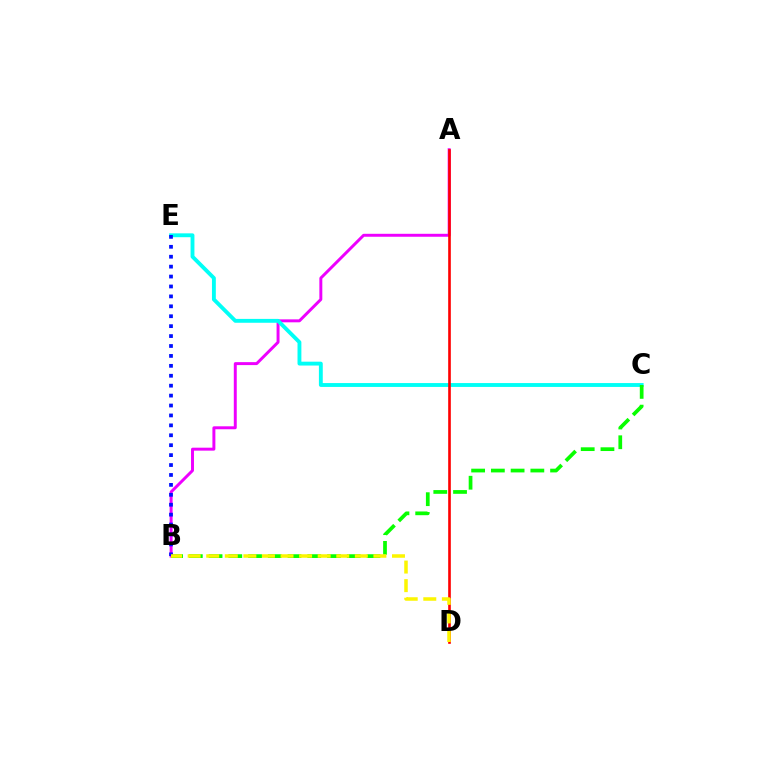{('A', 'B'): [{'color': '#ee00ff', 'line_style': 'solid', 'thickness': 2.13}], ('C', 'E'): [{'color': '#00fff6', 'line_style': 'solid', 'thickness': 2.79}], ('A', 'D'): [{'color': '#ff0000', 'line_style': 'solid', 'thickness': 1.9}], ('B', 'C'): [{'color': '#08ff00', 'line_style': 'dashed', 'thickness': 2.68}], ('B', 'E'): [{'color': '#0010ff', 'line_style': 'dotted', 'thickness': 2.7}], ('B', 'D'): [{'color': '#fcf500', 'line_style': 'dashed', 'thickness': 2.52}]}